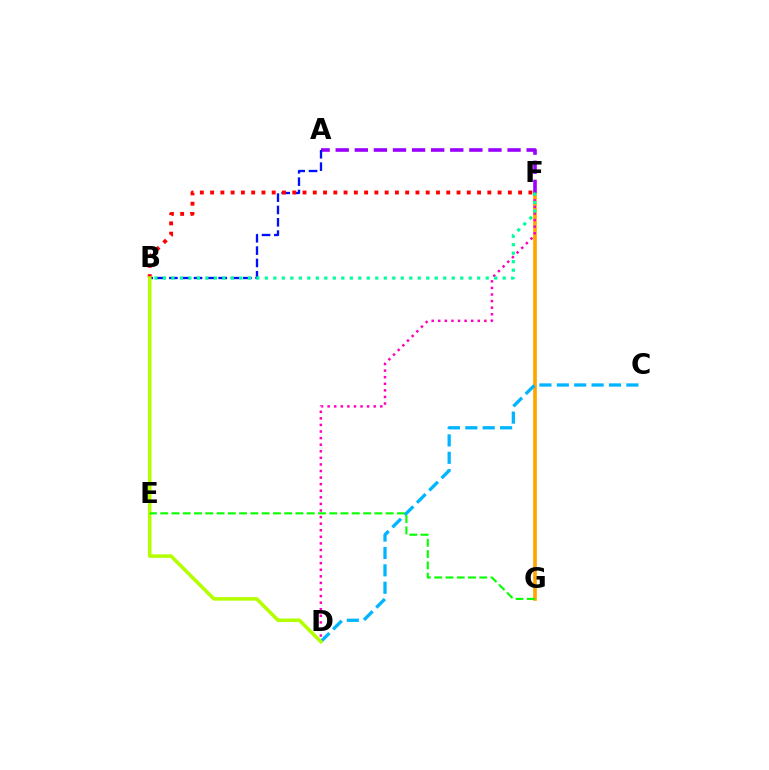{('F', 'G'): [{'color': '#ffa500', 'line_style': 'solid', 'thickness': 2.65}], ('D', 'F'): [{'color': '#ff00bd', 'line_style': 'dotted', 'thickness': 1.79}], ('A', 'F'): [{'color': '#9b00ff', 'line_style': 'dashed', 'thickness': 2.59}], ('A', 'B'): [{'color': '#0010ff', 'line_style': 'dashed', 'thickness': 1.68}], ('C', 'D'): [{'color': '#00b5ff', 'line_style': 'dashed', 'thickness': 2.36}], ('B', 'F'): [{'color': '#ff0000', 'line_style': 'dotted', 'thickness': 2.79}, {'color': '#00ff9d', 'line_style': 'dotted', 'thickness': 2.31}], ('B', 'D'): [{'color': '#b3ff00', 'line_style': 'solid', 'thickness': 2.54}], ('E', 'G'): [{'color': '#08ff00', 'line_style': 'dashed', 'thickness': 1.53}]}